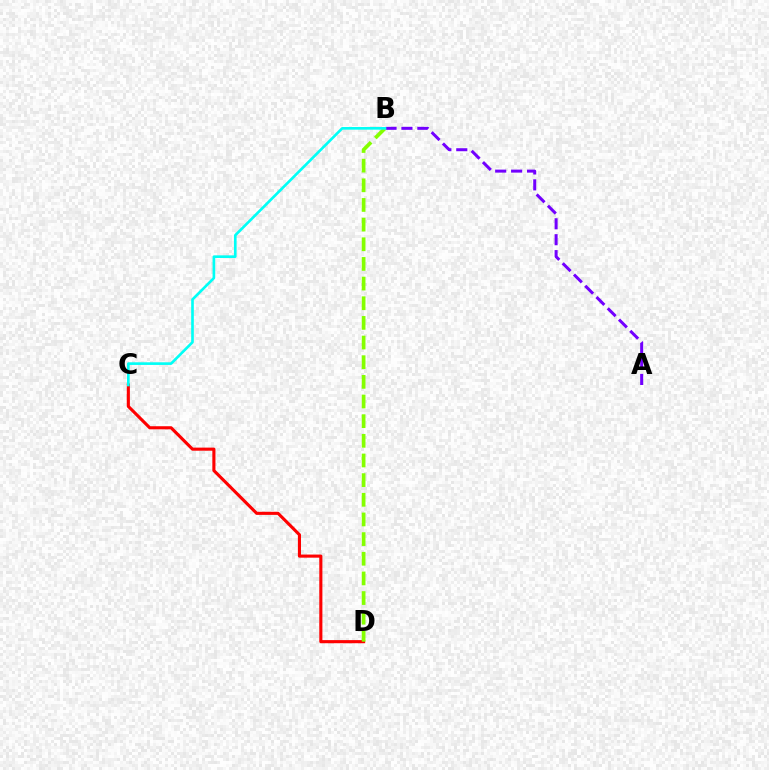{('A', 'B'): [{'color': '#7200ff', 'line_style': 'dashed', 'thickness': 2.16}], ('C', 'D'): [{'color': '#ff0000', 'line_style': 'solid', 'thickness': 2.24}], ('B', 'D'): [{'color': '#84ff00', 'line_style': 'dashed', 'thickness': 2.67}], ('B', 'C'): [{'color': '#00fff6', 'line_style': 'solid', 'thickness': 1.9}]}